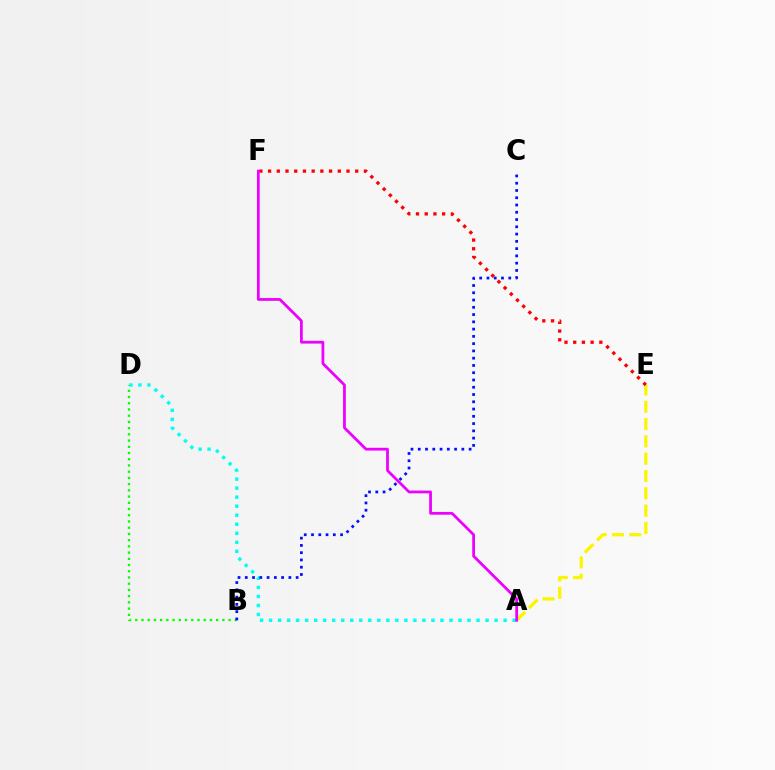{('B', 'D'): [{'color': '#08ff00', 'line_style': 'dotted', 'thickness': 1.69}], ('A', 'E'): [{'color': '#fcf500', 'line_style': 'dashed', 'thickness': 2.35}], ('E', 'F'): [{'color': '#ff0000', 'line_style': 'dotted', 'thickness': 2.37}], ('A', 'D'): [{'color': '#00fff6', 'line_style': 'dotted', 'thickness': 2.45}], ('A', 'F'): [{'color': '#ee00ff', 'line_style': 'solid', 'thickness': 1.99}], ('B', 'C'): [{'color': '#0010ff', 'line_style': 'dotted', 'thickness': 1.97}]}